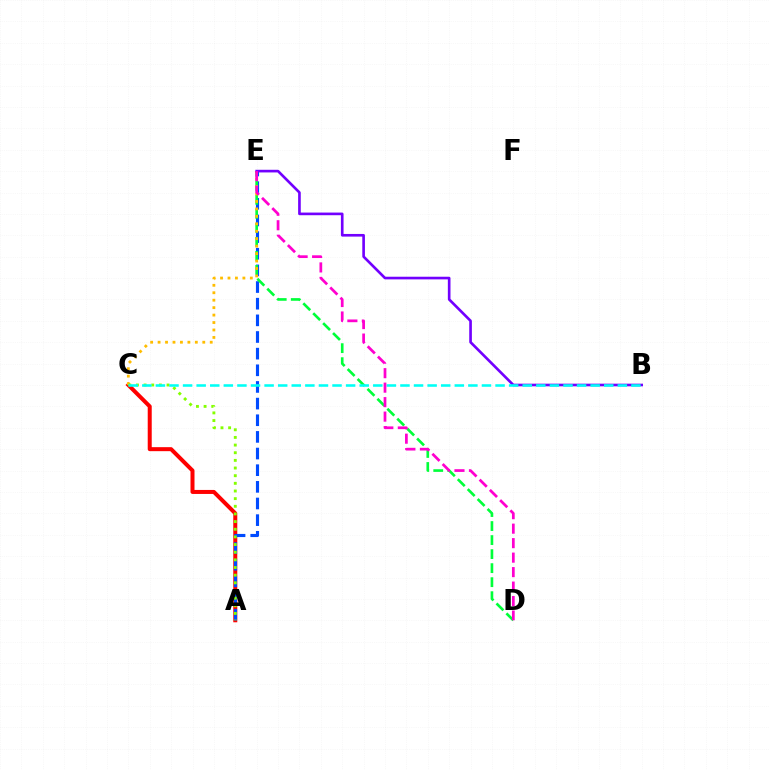{('A', 'C'): [{'color': '#ff0000', 'line_style': 'solid', 'thickness': 2.88}, {'color': '#84ff00', 'line_style': 'dotted', 'thickness': 2.08}], ('A', 'E'): [{'color': '#004bff', 'line_style': 'dashed', 'thickness': 2.26}], ('D', 'E'): [{'color': '#00ff39', 'line_style': 'dashed', 'thickness': 1.91}, {'color': '#ff00cf', 'line_style': 'dashed', 'thickness': 1.97}], ('C', 'E'): [{'color': '#ffbd00', 'line_style': 'dotted', 'thickness': 2.02}], ('B', 'E'): [{'color': '#7200ff', 'line_style': 'solid', 'thickness': 1.91}], ('B', 'C'): [{'color': '#00fff6', 'line_style': 'dashed', 'thickness': 1.85}]}